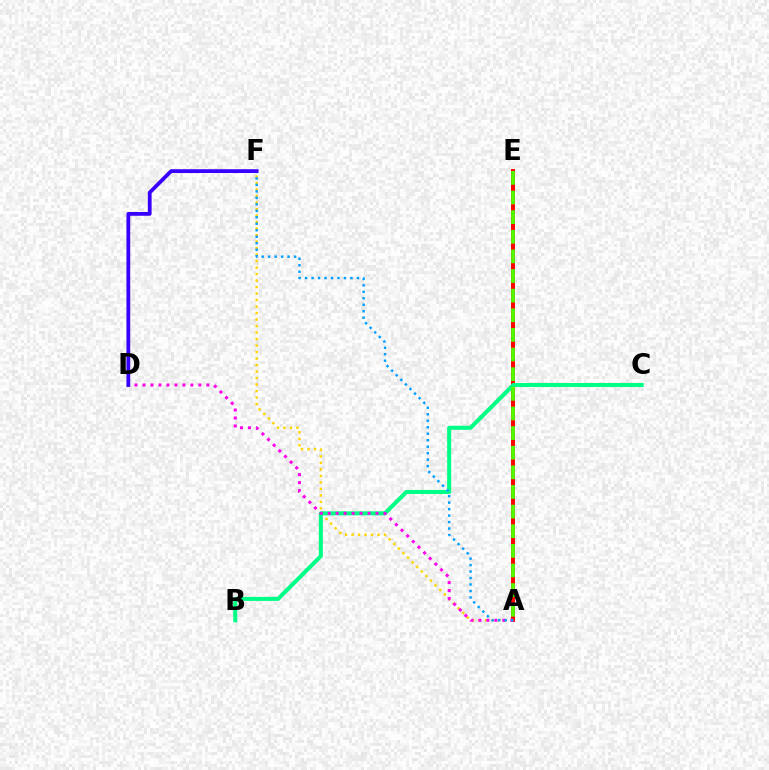{('A', 'E'): [{'color': '#ff0000', 'line_style': 'solid', 'thickness': 2.85}, {'color': '#4fff00', 'line_style': 'dashed', 'thickness': 2.67}], ('A', 'F'): [{'color': '#ffd500', 'line_style': 'dotted', 'thickness': 1.77}, {'color': '#009eff', 'line_style': 'dotted', 'thickness': 1.76}], ('B', 'C'): [{'color': '#00ff86', 'line_style': 'solid', 'thickness': 2.91}], ('A', 'D'): [{'color': '#ff00ed', 'line_style': 'dotted', 'thickness': 2.17}], ('D', 'F'): [{'color': '#3700ff', 'line_style': 'solid', 'thickness': 2.72}]}